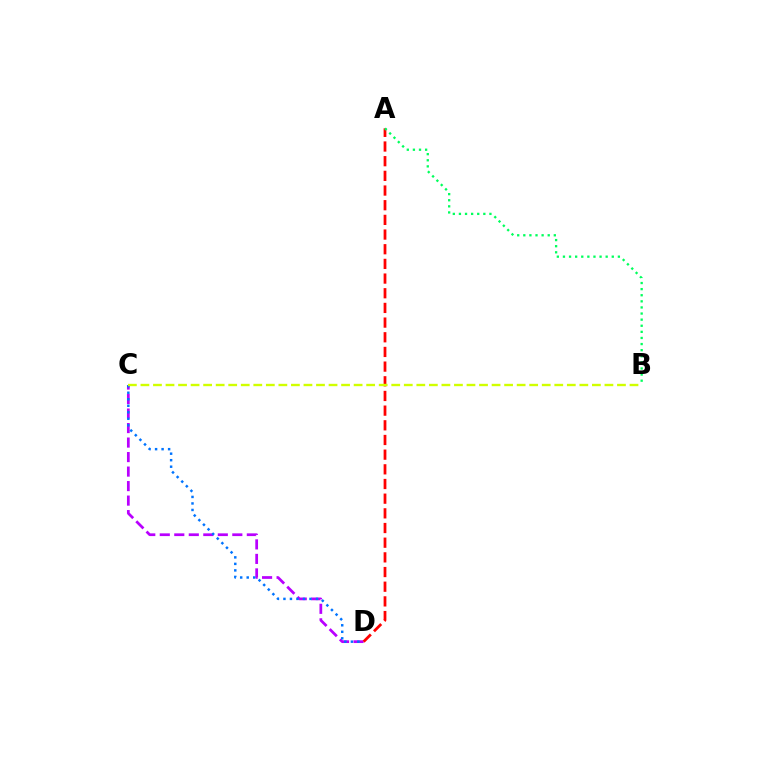{('C', 'D'): [{'color': '#b900ff', 'line_style': 'dashed', 'thickness': 1.97}, {'color': '#0074ff', 'line_style': 'dotted', 'thickness': 1.77}], ('A', 'D'): [{'color': '#ff0000', 'line_style': 'dashed', 'thickness': 1.99}], ('B', 'C'): [{'color': '#d1ff00', 'line_style': 'dashed', 'thickness': 1.7}], ('A', 'B'): [{'color': '#00ff5c', 'line_style': 'dotted', 'thickness': 1.66}]}